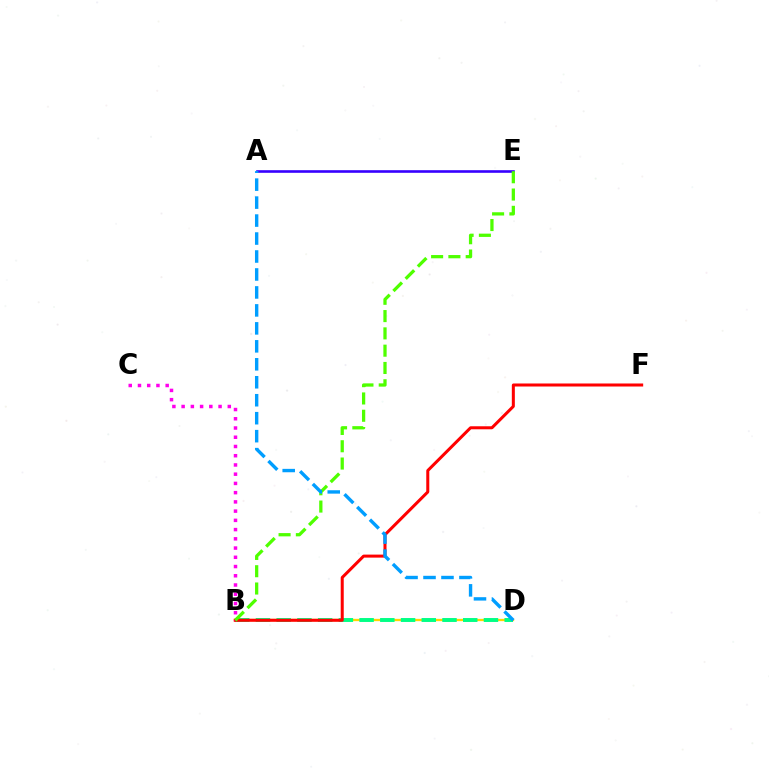{('B', 'D'): [{'color': '#ffd500', 'line_style': 'solid', 'thickness': 1.67}, {'color': '#00ff86', 'line_style': 'dashed', 'thickness': 2.82}], ('A', 'E'): [{'color': '#3700ff', 'line_style': 'solid', 'thickness': 1.89}], ('B', 'F'): [{'color': '#ff0000', 'line_style': 'solid', 'thickness': 2.18}], ('B', 'C'): [{'color': '#ff00ed', 'line_style': 'dotted', 'thickness': 2.51}], ('B', 'E'): [{'color': '#4fff00', 'line_style': 'dashed', 'thickness': 2.35}], ('A', 'D'): [{'color': '#009eff', 'line_style': 'dashed', 'thickness': 2.44}]}